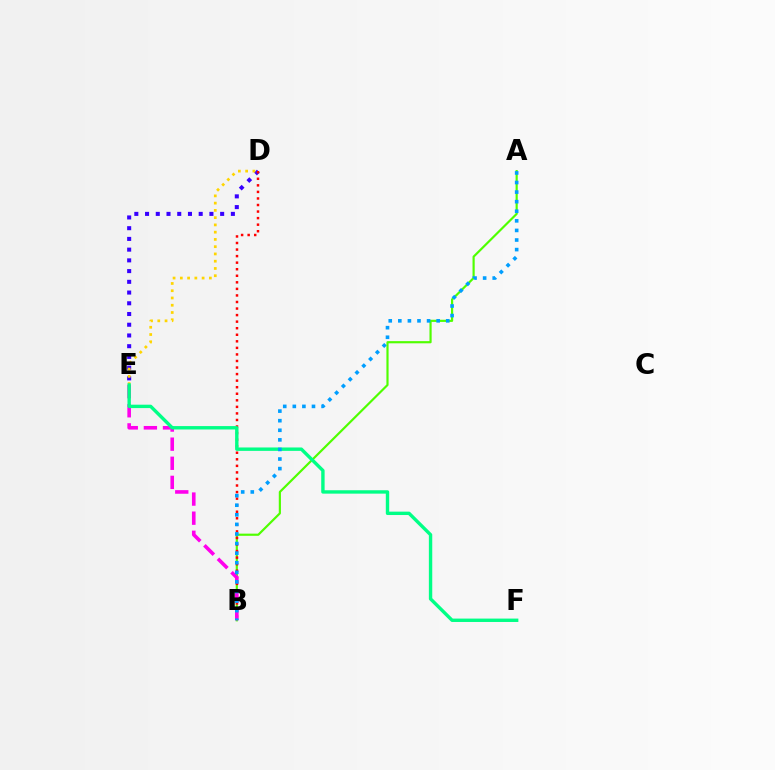{('D', 'E'): [{'color': '#3700ff', 'line_style': 'dotted', 'thickness': 2.91}, {'color': '#ffd500', 'line_style': 'dotted', 'thickness': 1.97}], ('A', 'B'): [{'color': '#4fff00', 'line_style': 'solid', 'thickness': 1.57}, {'color': '#009eff', 'line_style': 'dotted', 'thickness': 2.6}], ('B', 'D'): [{'color': '#ff0000', 'line_style': 'dotted', 'thickness': 1.78}], ('B', 'E'): [{'color': '#ff00ed', 'line_style': 'dashed', 'thickness': 2.6}], ('E', 'F'): [{'color': '#00ff86', 'line_style': 'solid', 'thickness': 2.44}]}